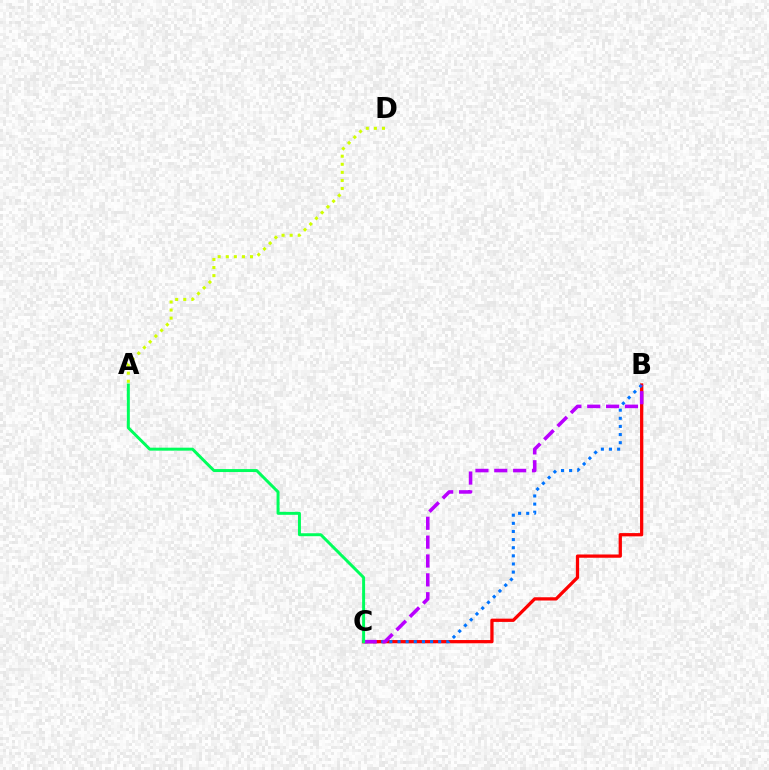{('B', 'C'): [{'color': '#ff0000', 'line_style': 'solid', 'thickness': 2.35}, {'color': '#0074ff', 'line_style': 'dotted', 'thickness': 2.21}, {'color': '#b900ff', 'line_style': 'dashed', 'thickness': 2.56}], ('A', 'D'): [{'color': '#d1ff00', 'line_style': 'dotted', 'thickness': 2.2}], ('A', 'C'): [{'color': '#00ff5c', 'line_style': 'solid', 'thickness': 2.14}]}